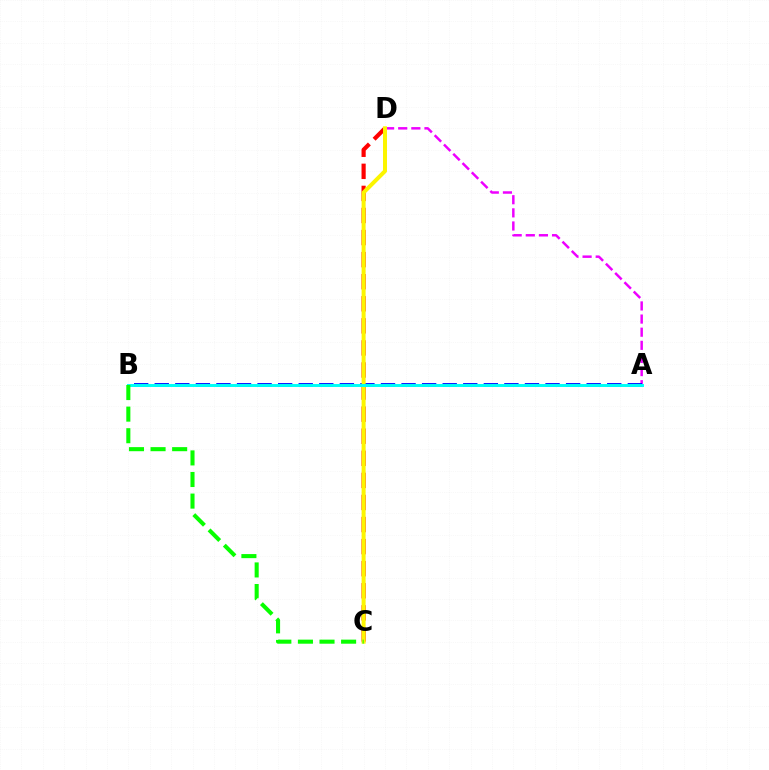{('C', 'D'): [{'color': '#ff0000', 'line_style': 'dashed', 'thickness': 3.0}, {'color': '#fcf500', 'line_style': 'solid', 'thickness': 2.88}], ('A', 'D'): [{'color': '#ee00ff', 'line_style': 'dashed', 'thickness': 1.78}], ('A', 'B'): [{'color': '#0010ff', 'line_style': 'dashed', 'thickness': 2.79}, {'color': '#00fff6', 'line_style': 'solid', 'thickness': 2.13}], ('B', 'C'): [{'color': '#08ff00', 'line_style': 'dashed', 'thickness': 2.93}]}